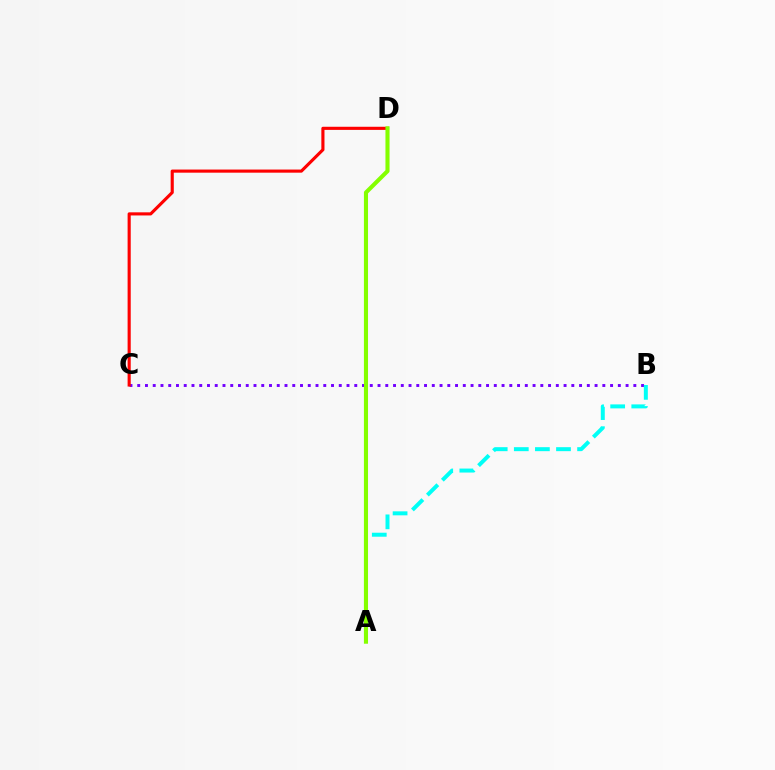{('B', 'C'): [{'color': '#7200ff', 'line_style': 'dotted', 'thickness': 2.11}], ('A', 'B'): [{'color': '#00fff6', 'line_style': 'dashed', 'thickness': 2.87}], ('C', 'D'): [{'color': '#ff0000', 'line_style': 'solid', 'thickness': 2.25}], ('A', 'D'): [{'color': '#84ff00', 'line_style': 'solid', 'thickness': 2.95}]}